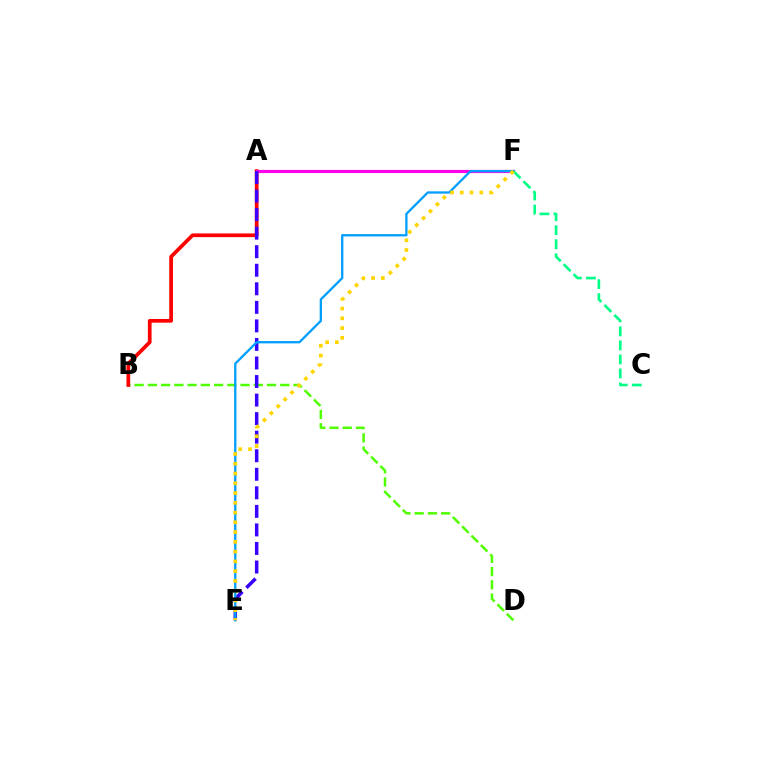{('B', 'D'): [{'color': '#4fff00', 'line_style': 'dashed', 'thickness': 1.8}], ('A', 'B'): [{'color': '#ff0000', 'line_style': 'solid', 'thickness': 2.67}], ('A', 'F'): [{'color': '#ff00ed', 'line_style': 'solid', 'thickness': 2.27}], ('A', 'E'): [{'color': '#3700ff', 'line_style': 'dashed', 'thickness': 2.52}], ('E', 'F'): [{'color': '#009eff', 'line_style': 'solid', 'thickness': 1.66}, {'color': '#ffd500', 'line_style': 'dotted', 'thickness': 2.65}], ('C', 'F'): [{'color': '#00ff86', 'line_style': 'dashed', 'thickness': 1.91}]}